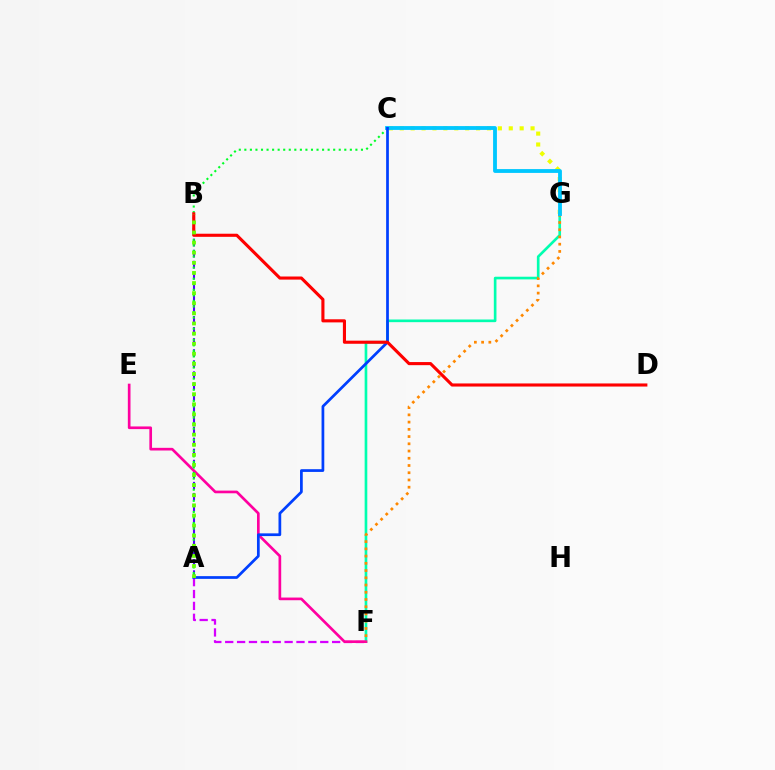{('A', 'F'): [{'color': '#d600ff', 'line_style': 'dashed', 'thickness': 1.61}], ('A', 'B'): [{'color': '#4f00ff', 'line_style': 'dashed', 'thickness': 1.5}, {'color': '#66ff00', 'line_style': 'dotted', 'thickness': 2.75}], ('C', 'G'): [{'color': '#eeff00', 'line_style': 'dotted', 'thickness': 2.96}, {'color': '#00c7ff', 'line_style': 'solid', 'thickness': 2.75}], ('F', 'G'): [{'color': '#00ffaf', 'line_style': 'solid', 'thickness': 1.91}, {'color': '#ff8800', 'line_style': 'dotted', 'thickness': 1.97}], ('E', 'F'): [{'color': '#ff00a0', 'line_style': 'solid', 'thickness': 1.92}], ('A', 'C'): [{'color': '#00ff27', 'line_style': 'dotted', 'thickness': 1.51}, {'color': '#003fff', 'line_style': 'solid', 'thickness': 1.96}], ('B', 'D'): [{'color': '#ff0000', 'line_style': 'solid', 'thickness': 2.23}]}